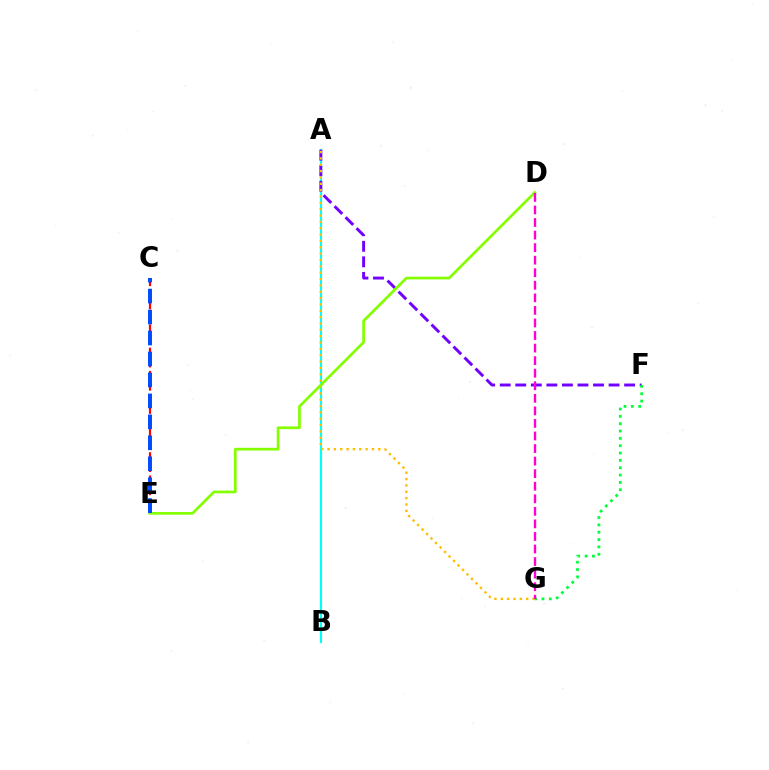{('C', 'E'): [{'color': '#ff0000', 'line_style': 'dashed', 'thickness': 1.58}, {'color': '#004bff', 'line_style': 'dashed', 'thickness': 2.85}], ('A', 'B'): [{'color': '#00fff6', 'line_style': 'solid', 'thickness': 1.56}], ('A', 'F'): [{'color': '#7200ff', 'line_style': 'dashed', 'thickness': 2.11}], ('F', 'G'): [{'color': '#00ff39', 'line_style': 'dotted', 'thickness': 1.99}], ('A', 'G'): [{'color': '#ffbd00', 'line_style': 'dotted', 'thickness': 1.73}], ('D', 'E'): [{'color': '#84ff00', 'line_style': 'solid', 'thickness': 1.95}], ('D', 'G'): [{'color': '#ff00cf', 'line_style': 'dashed', 'thickness': 1.71}]}